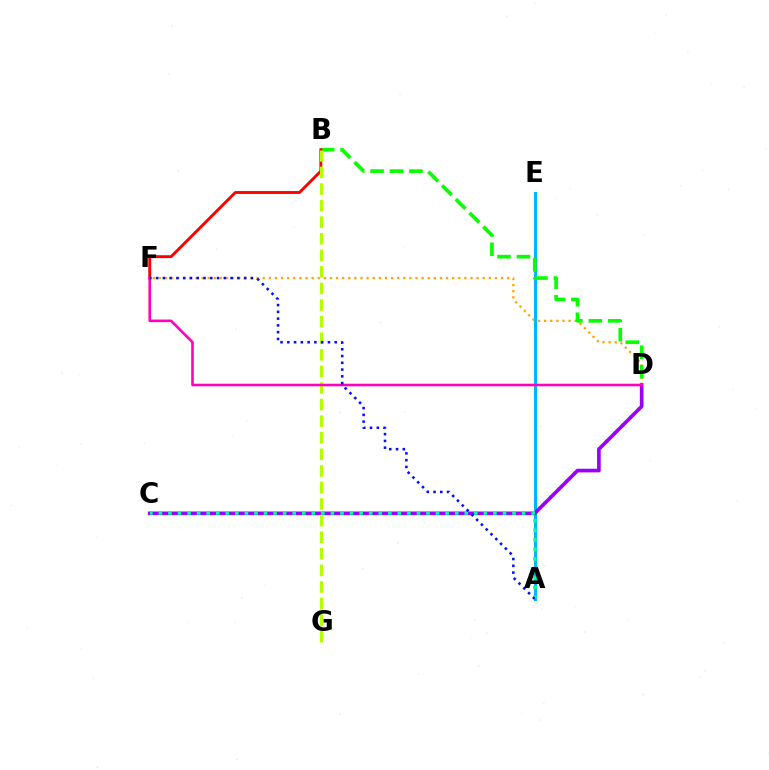{('A', 'E'): [{'color': '#00b5ff', 'line_style': 'solid', 'thickness': 2.18}], ('D', 'F'): [{'color': '#ffa500', 'line_style': 'dotted', 'thickness': 1.66}, {'color': '#ff00bd', 'line_style': 'solid', 'thickness': 1.87}], ('C', 'D'): [{'color': '#9b00ff', 'line_style': 'solid', 'thickness': 2.64}], ('B', 'D'): [{'color': '#08ff00', 'line_style': 'dashed', 'thickness': 2.64}], ('B', 'F'): [{'color': '#ff0000', 'line_style': 'solid', 'thickness': 2.08}], ('B', 'G'): [{'color': '#b3ff00', 'line_style': 'dashed', 'thickness': 2.25}], ('A', 'C'): [{'color': '#00ff9d', 'line_style': 'dotted', 'thickness': 2.6}], ('A', 'F'): [{'color': '#0010ff', 'line_style': 'dotted', 'thickness': 1.84}]}